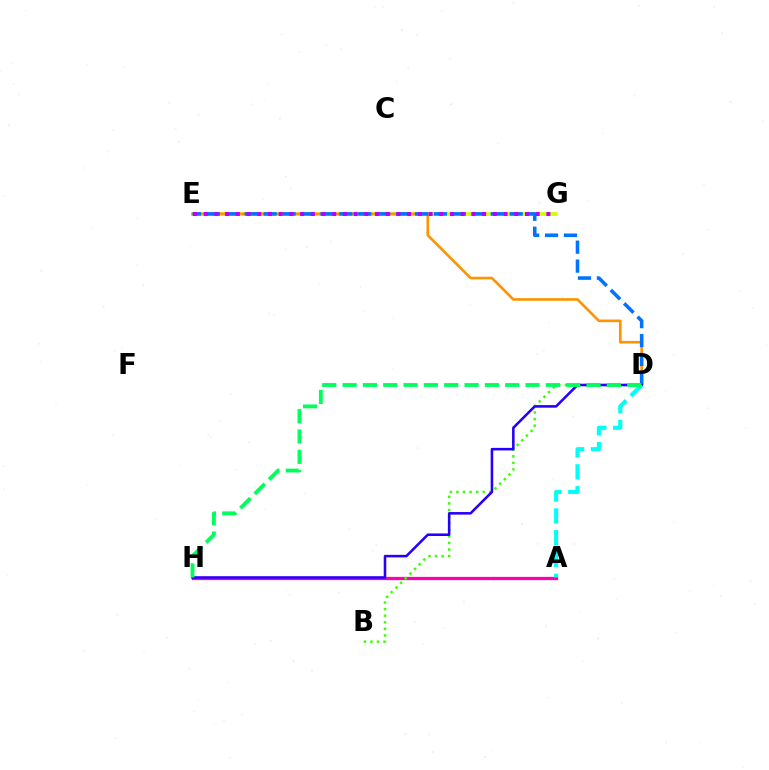{('E', 'G'): [{'color': '#ff0000', 'line_style': 'dotted', 'thickness': 1.66}, {'color': '#d1ff00', 'line_style': 'solid', 'thickness': 2.64}, {'color': '#b900ff', 'line_style': 'dotted', 'thickness': 2.91}], ('A', 'H'): [{'color': '#ff00ac', 'line_style': 'solid', 'thickness': 2.35}], ('D', 'E'): [{'color': '#ff9400', 'line_style': 'solid', 'thickness': 1.9}, {'color': '#0074ff', 'line_style': 'dashed', 'thickness': 2.57}], ('B', 'D'): [{'color': '#3dff00', 'line_style': 'dotted', 'thickness': 1.79}], ('D', 'H'): [{'color': '#2500ff', 'line_style': 'solid', 'thickness': 1.84}, {'color': '#00ff5c', 'line_style': 'dashed', 'thickness': 2.76}], ('A', 'D'): [{'color': '#00fff6', 'line_style': 'dashed', 'thickness': 2.96}]}